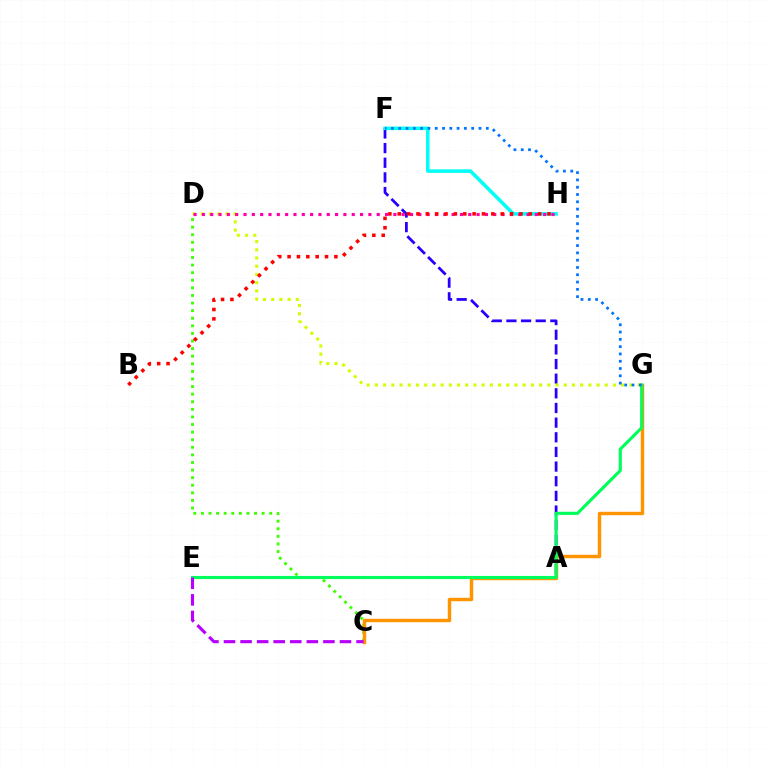{('A', 'F'): [{'color': '#2500ff', 'line_style': 'dashed', 'thickness': 1.99}], ('F', 'H'): [{'color': '#00fff6', 'line_style': 'solid', 'thickness': 2.55}], ('C', 'D'): [{'color': '#3dff00', 'line_style': 'dotted', 'thickness': 2.06}], ('C', 'G'): [{'color': '#ff9400', 'line_style': 'solid', 'thickness': 2.47}], ('E', 'G'): [{'color': '#00ff5c', 'line_style': 'solid', 'thickness': 2.25}], ('D', 'G'): [{'color': '#d1ff00', 'line_style': 'dotted', 'thickness': 2.23}], ('D', 'H'): [{'color': '#ff00ac', 'line_style': 'dotted', 'thickness': 2.26}], ('B', 'H'): [{'color': '#ff0000', 'line_style': 'dotted', 'thickness': 2.54}], ('F', 'G'): [{'color': '#0074ff', 'line_style': 'dotted', 'thickness': 1.98}], ('C', 'E'): [{'color': '#b900ff', 'line_style': 'dashed', 'thickness': 2.25}]}